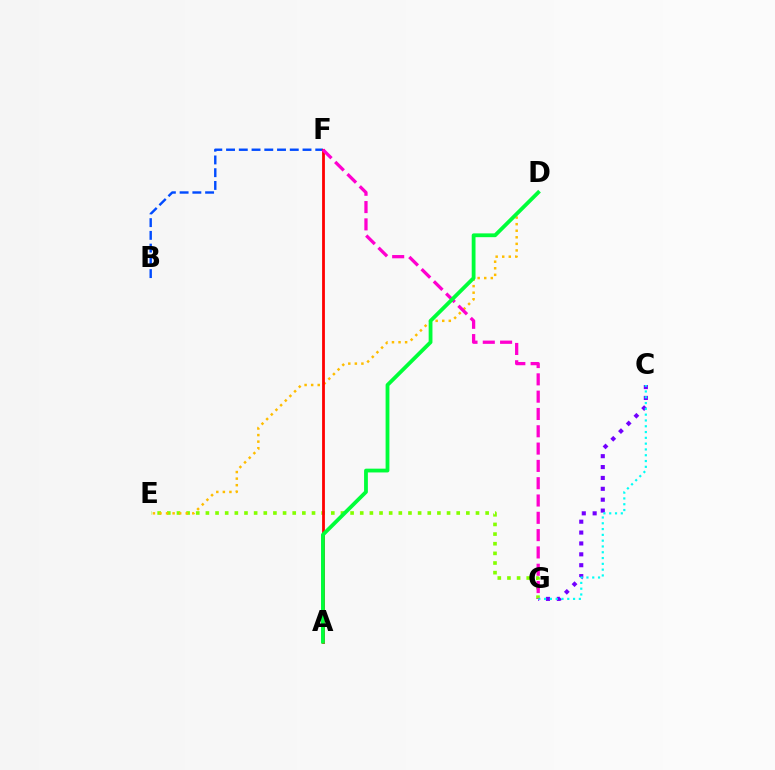{('C', 'G'): [{'color': '#7200ff', 'line_style': 'dotted', 'thickness': 2.96}, {'color': '#00fff6', 'line_style': 'dotted', 'thickness': 1.57}], ('E', 'G'): [{'color': '#84ff00', 'line_style': 'dotted', 'thickness': 2.62}], ('B', 'F'): [{'color': '#004bff', 'line_style': 'dashed', 'thickness': 1.73}], ('D', 'E'): [{'color': '#ffbd00', 'line_style': 'dotted', 'thickness': 1.78}], ('A', 'F'): [{'color': '#ff0000', 'line_style': 'solid', 'thickness': 2.02}], ('F', 'G'): [{'color': '#ff00cf', 'line_style': 'dashed', 'thickness': 2.35}], ('A', 'D'): [{'color': '#00ff39', 'line_style': 'solid', 'thickness': 2.73}]}